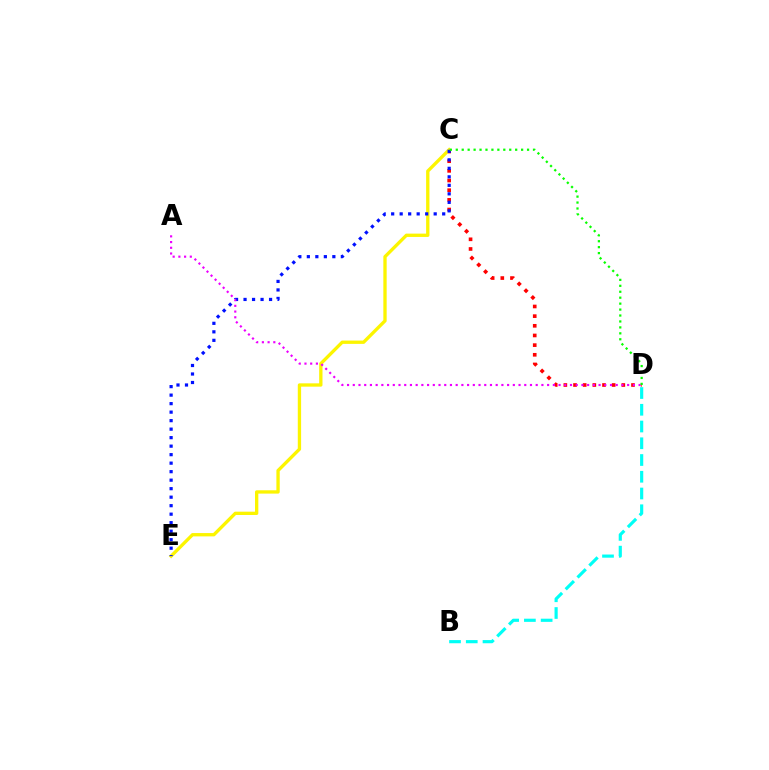{('C', 'D'): [{'color': '#ff0000', 'line_style': 'dotted', 'thickness': 2.63}, {'color': '#08ff00', 'line_style': 'dotted', 'thickness': 1.61}], ('B', 'D'): [{'color': '#00fff6', 'line_style': 'dashed', 'thickness': 2.28}], ('C', 'E'): [{'color': '#fcf500', 'line_style': 'solid', 'thickness': 2.39}, {'color': '#0010ff', 'line_style': 'dotted', 'thickness': 2.31}], ('A', 'D'): [{'color': '#ee00ff', 'line_style': 'dotted', 'thickness': 1.55}]}